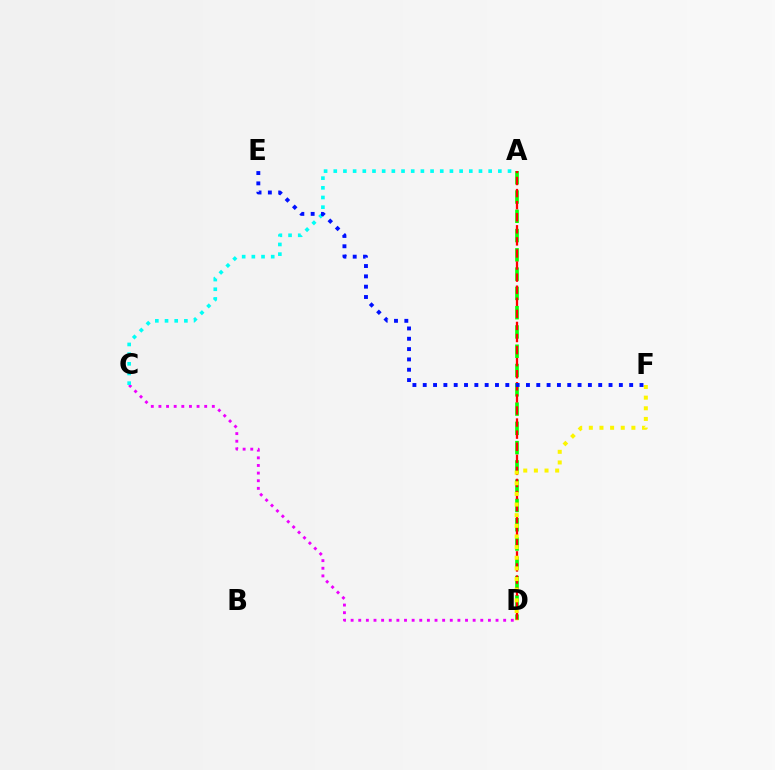{('C', 'D'): [{'color': '#ee00ff', 'line_style': 'dotted', 'thickness': 2.07}], ('A', 'D'): [{'color': '#08ff00', 'line_style': 'dashed', 'thickness': 2.62}, {'color': '#ff0000', 'line_style': 'dashed', 'thickness': 1.64}], ('A', 'C'): [{'color': '#00fff6', 'line_style': 'dotted', 'thickness': 2.63}], ('D', 'F'): [{'color': '#fcf500', 'line_style': 'dotted', 'thickness': 2.89}], ('E', 'F'): [{'color': '#0010ff', 'line_style': 'dotted', 'thickness': 2.8}]}